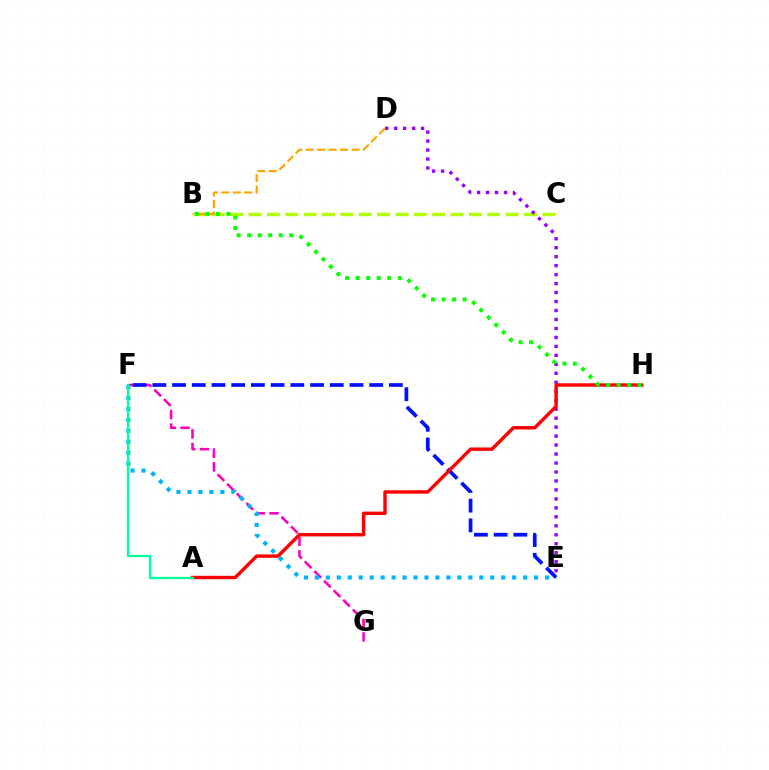{('B', 'C'): [{'color': '#b3ff00', 'line_style': 'dashed', 'thickness': 2.49}], ('F', 'G'): [{'color': '#ff00bd', 'line_style': 'dashed', 'thickness': 1.85}], ('E', 'F'): [{'color': '#0010ff', 'line_style': 'dashed', 'thickness': 2.68}, {'color': '#00b5ff', 'line_style': 'dotted', 'thickness': 2.98}], ('D', 'E'): [{'color': '#9b00ff', 'line_style': 'dotted', 'thickness': 2.44}], ('A', 'H'): [{'color': '#ff0000', 'line_style': 'solid', 'thickness': 2.45}], ('B', 'D'): [{'color': '#ffa500', 'line_style': 'dashed', 'thickness': 1.56}], ('A', 'F'): [{'color': '#00ff9d', 'line_style': 'solid', 'thickness': 1.66}], ('B', 'H'): [{'color': '#08ff00', 'line_style': 'dotted', 'thickness': 2.86}]}